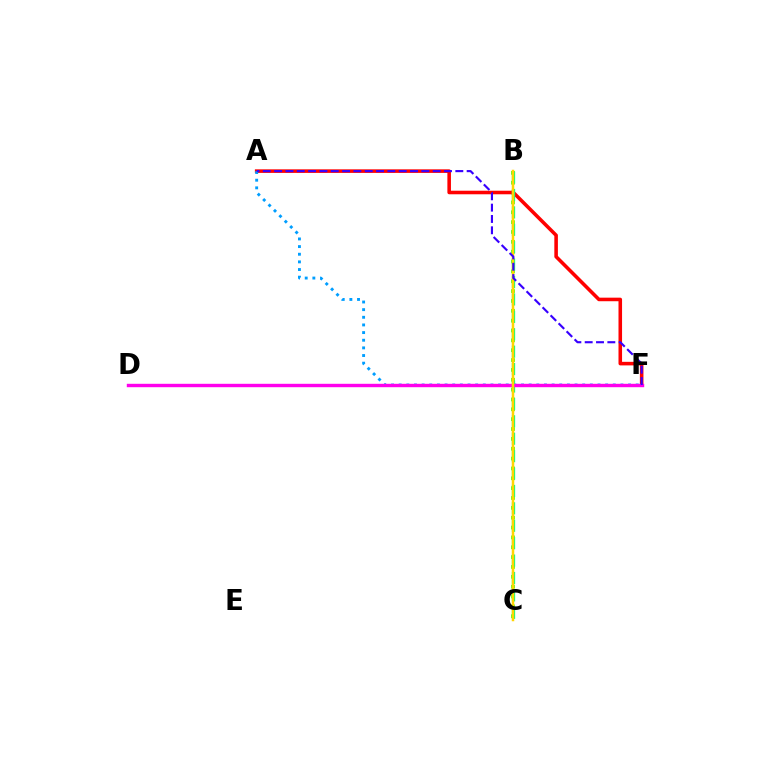{('B', 'C'): [{'color': '#4fff00', 'line_style': 'dotted', 'thickness': 2.68}, {'color': '#00ff86', 'line_style': 'dashed', 'thickness': 2.36}, {'color': '#ffd500', 'line_style': 'solid', 'thickness': 1.8}], ('A', 'F'): [{'color': '#ff0000', 'line_style': 'solid', 'thickness': 2.57}, {'color': '#009eff', 'line_style': 'dotted', 'thickness': 2.08}, {'color': '#3700ff', 'line_style': 'dashed', 'thickness': 1.54}], ('D', 'F'): [{'color': '#ff00ed', 'line_style': 'solid', 'thickness': 2.46}]}